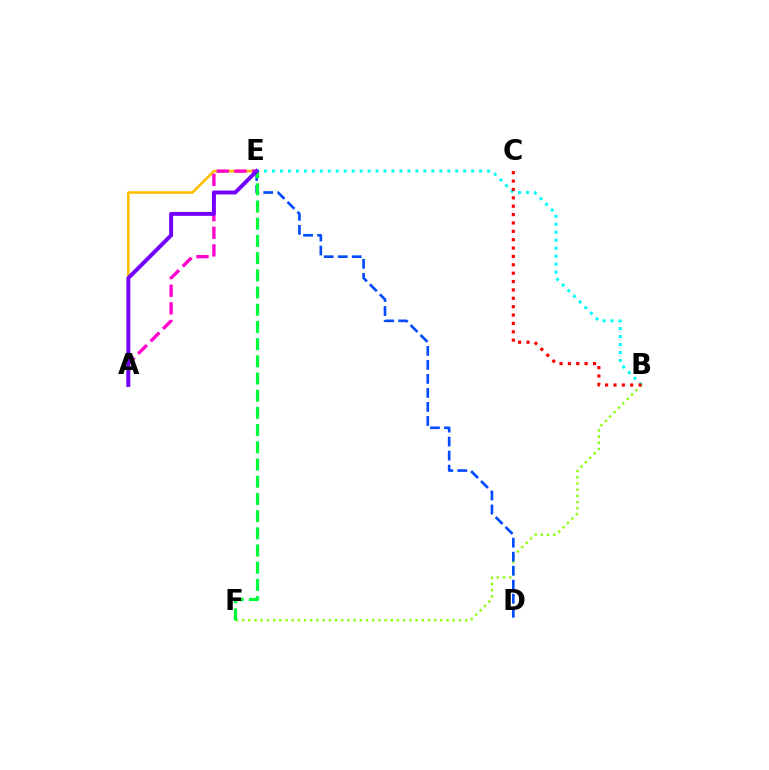{('A', 'E'): [{'color': '#ffbd00', 'line_style': 'solid', 'thickness': 1.87}, {'color': '#ff00cf', 'line_style': 'dashed', 'thickness': 2.4}, {'color': '#7200ff', 'line_style': 'solid', 'thickness': 2.82}], ('B', 'F'): [{'color': '#84ff00', 'line_style': 'dotted', 'thickness': 1.68}], ('B', 'E'): [{'color': '#00fff6', 'line_style': 'dotted', 'thickness': 2.16}], ('D', 'E'): [{'color': '#004bff', 'line_style': 'dashed', 'thickness': 1.9}], ('E', 'F'): [{'color': '#00ff39', 'line_style': 'dashed', 'thickness': 2.34}], ('B', 'C'): [{'color': '#ff0000', 'line_style': 'dotted', 'thickness': 2.27}]}